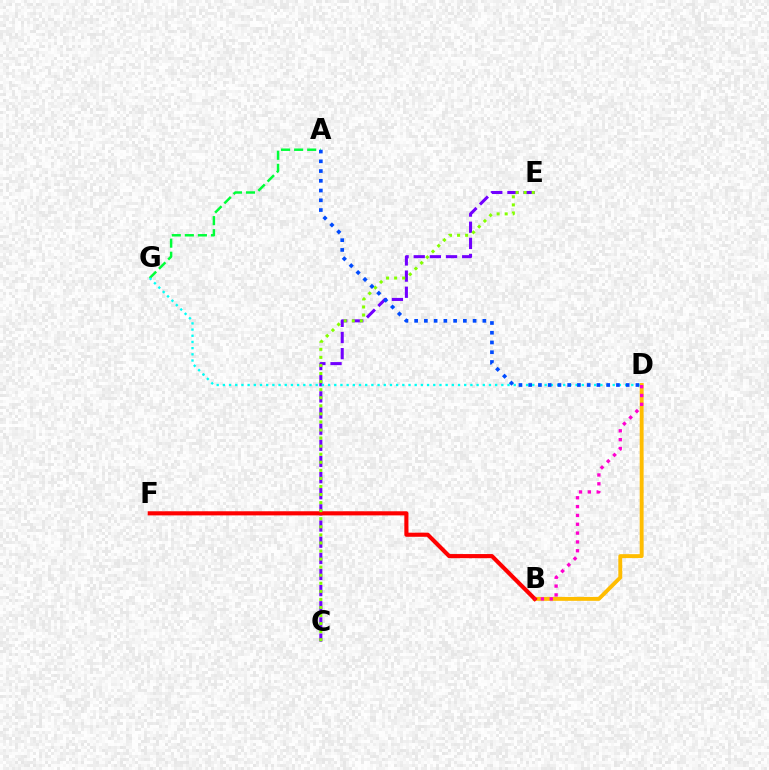{('B', 'D'): [{'color': '#ffbd00', 'line_style': 'solid', 'thickness': 2.81}, {'color': '#ff00cf', 'line_style': 'dotted', 'thickness': 2.4}], ('C', 'E'): [{'color': '#7200ff', 'line_style': 'dashed', 'thickness': 2.19}, {'color': '#84ff00', 'line_style': 'dotted', 'thickness': 2.19}], ('A', 'G'): [{'color': '#00ff39', 'line_style': 'dashed', 'thickness': 1.77}], ('B', 'F'): [{'color': '#ff0000', 'line_style': 'solid', 'thickness': 2.96}], ('D', 'G'): [{'color': '#00fff6', 'line_style': 'dotted', 'thickness': 1.68}], ('A', 'D'): [{'color': '#004bff', 'line_style': 'dotted', 'thickness': 2.65}]}